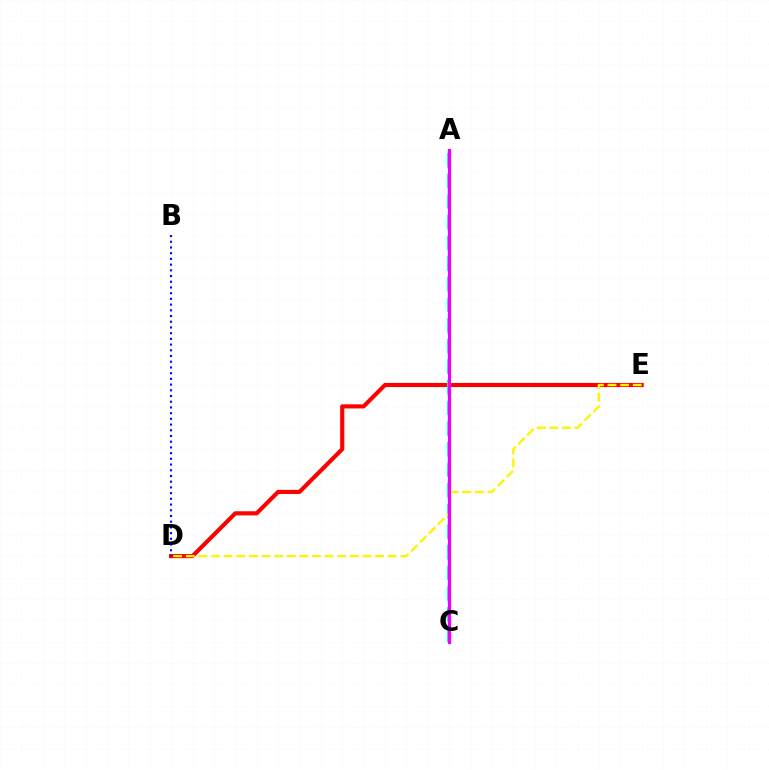{('D', 'E'): [{'color': '#ff0000', 'line_style': 'solid', 'thickness': 2.98}, {'color': '#fcf500', 'line_style': 'dashed', 'thickness': 1.71}], ('A', 'C'): [{'color': '#00fff6', 'line_style': 'dashed', 'thickness': 2.8}, {'color': '#08ff00', 'line_style': 'dashed', 'thickness': 1.74}, {'color': '#ee00ff', 'line_style': 'solid', 'thickness': 2.27}], ('B', 'D'): [{'color': '#0010ff', 'line_style': 'dotted', 'thickness': 1.55}]}